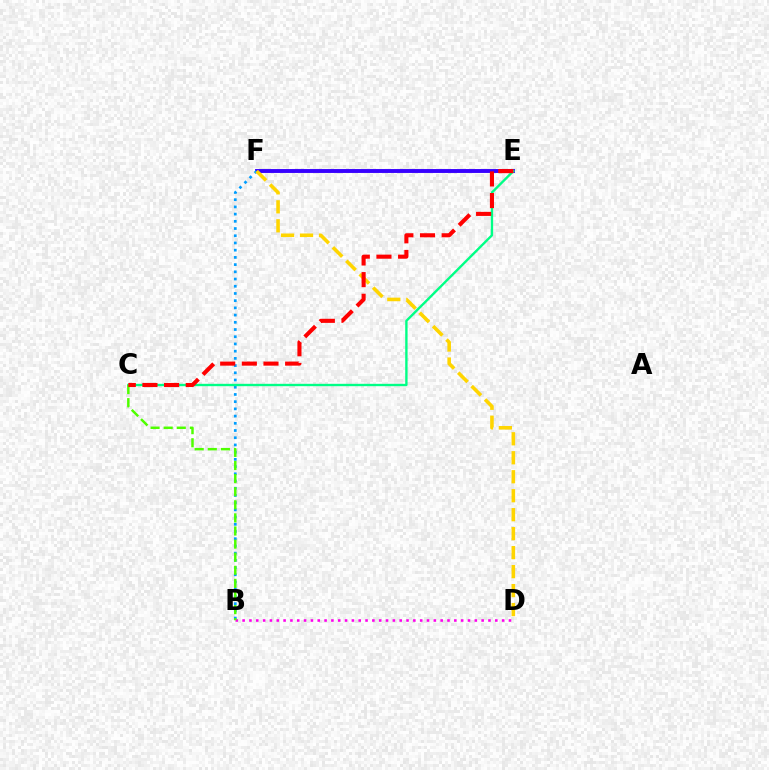{('E', 'F'): [{'color': '#3700ff', 'line_style': 'solid', 'thickness': 2.81}], ('B', 'F'): [{'color': '#009eff', 'line_style': 'dotted', 'thickness': 1.96}], ('D', 'F'): [{'color': '#ffd500', 'line_style': 'dashed', 'thickness': 2.58}], ('C', 'E'): [{'color': '#00ff86', 'line_style': 'solid', 'thickness': 1.71}, {'color': '#ff0000', 'line_style': 'dashed', 'thickness': 2.94}], ('B', 'D'): [{'color': '#ff00ed', 'line_style': 'dotted', 'thickness': 1.86}], ('B', 'C'): [{'color': '#4fff00', 'line_style': 'dashed', 'thickness': 1.78}]}